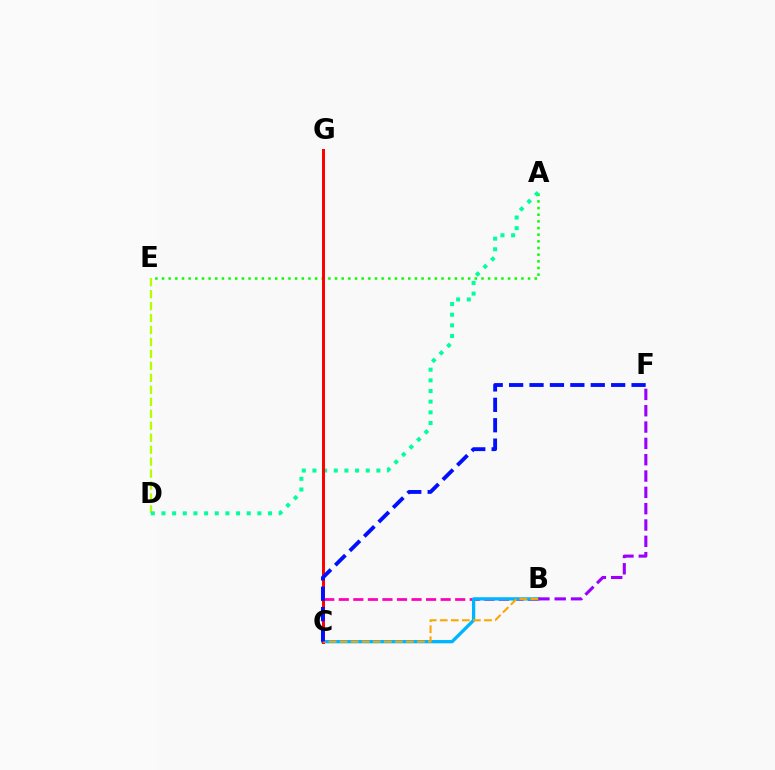{('A', 'E'): [{'color': '#08ff00', 'line_style': 'dotted', 'thickness': 1.81}], ('D', 'E'): [{'color': '#b3ff00', 'line_style': 'dashed', 'thickness': 1.63}], ('A', 'D'): [{'color': '#00ff9d', 'line_style': 'dotted', 'thickness': 2.9}], ('B', 'C'): [{'color': '#ff00bd', 'line_style': 'dashed', 'thickness': 1.98}, {'color': '#00b5ff', 'line_style': 'solid', 'thickness': 2.38}, {'color': '#ffa500', 'line_style': 'dashed', 'thickness': 1.5}], ('C', 'G'): [{'color': '#ff0000', 'line_style': 'solid', 'thickness': 2.15}], ('B', 'F'): [{'color': '#9b00ff', 'line_style': 'dashed', 'thickness': 2.22}], ('C', 'F'): [{'color': '#0010ff', 'line_style': 'dashed', 'thickness': 2.77}]}